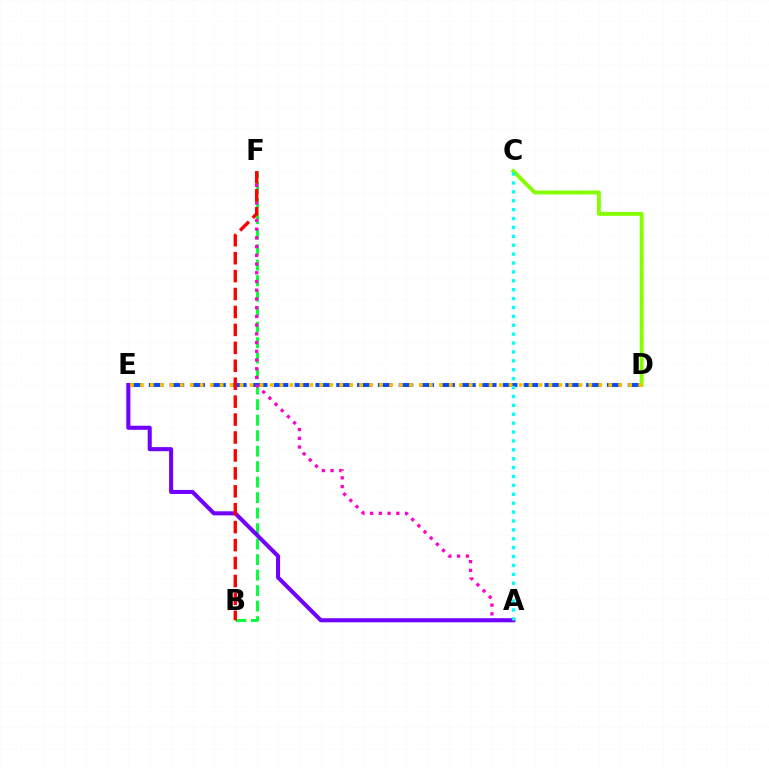{('B', 'F'): [{'color': '#00ff39', 'line_style': 'dashed', 'thickness': 2.11}, {'color': '#ff0000', 'line_style': 'dashed', 'thickness': 2.44}], ('D', 'E'): [{'color': '#004bff', 'line_style': 'dashed', 'thickness': 2.83}, {'color': '#ffbd00', 'line_style': 'dotted', 'thickness': 2.71}], ('C', 'D'): [{'color': '#84ff00', 'line_style': 'solid', 'thickness': 2.81}], ('A', 'F'): [{'color': '#ff00cf', 'line_style': 'dotted', 'thickness': 2.37}], ('A', 'E'): [{'color': '#7200ff', 'line_style': 'solid', 'thickness': 2.93}], ('A', 'C'): [{'color': '#00fff6', 'line_style': 'dotted', 'thickness': 2.42}]}